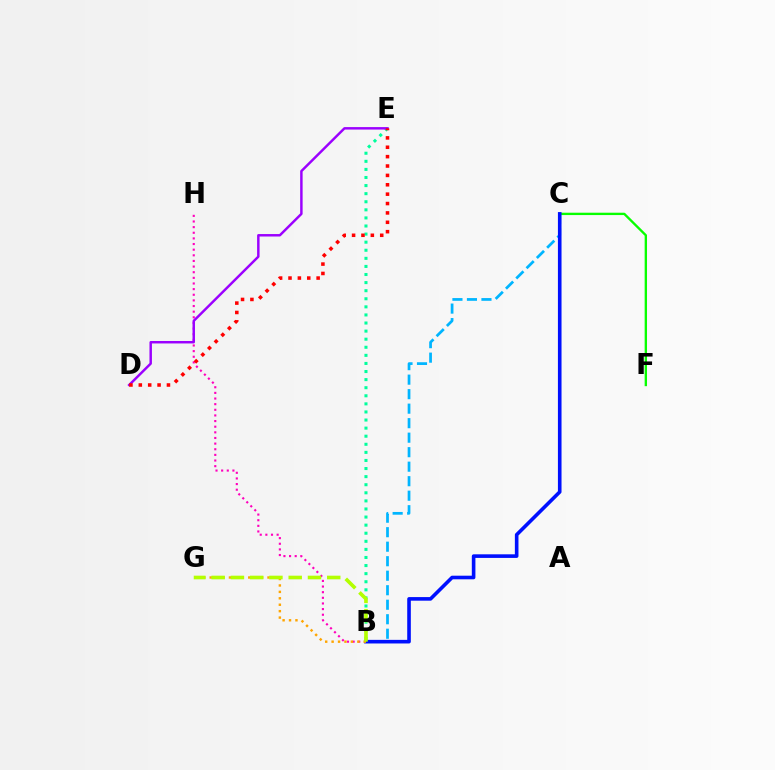{('C', 'F'): [{'color': '#08ff00', 'line_style': 'solid', 'thickness': 1.69}], ('B', 'H'): [{'color': '#ff00bd', 'line_style': 'dotted', 'thickness': 1.53}], ('B', 'E'): [{'color': '#00ff9d', 'line_style': 'dotted', 'thickness': 2.2}], ('B', 'C'): [{'color': '#00b5ff', 'line_style': 'dashed', 'thickness': 1.97}, {'color': '#0010ff', 'line_style': 'solid', 'thickness': 2.6}], ('D', 'E'): [{'color': '#9b00ff', 'line_style': 'solid', 'thickness': 1.77}, {'color': '#ff0000', 'line_style': 'dotted', 'thickness': 2.55}], ('B', 'G'): [{'color': '#ffa500', 'line_style': 'dotted', 'thickness': 1.75}, {'color': '#b3ff00', 'line_style': 'dashed', 'thickness': 2.62}]}